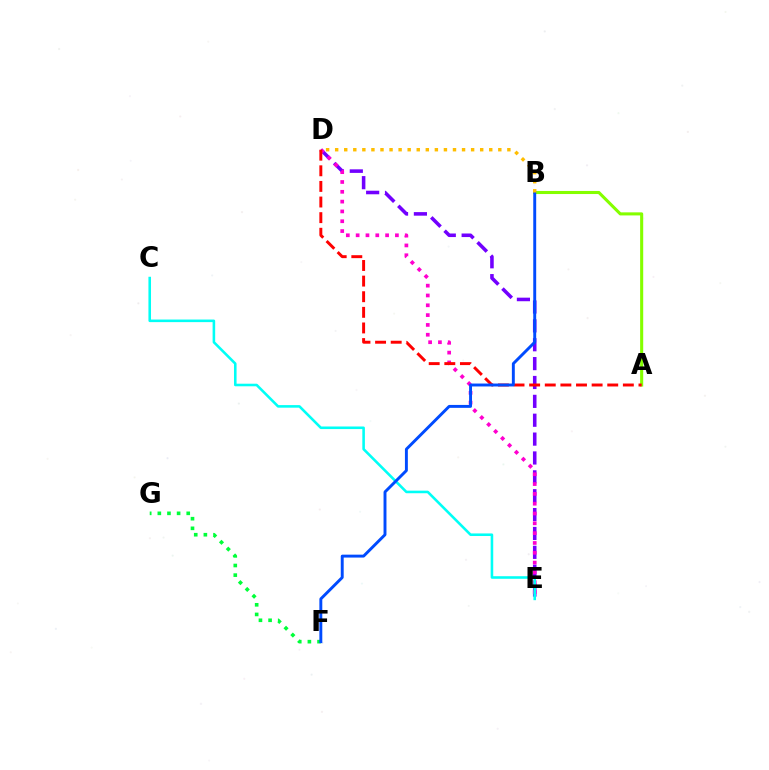{('A', 'B'): [{'color': '#84ff00', 'line_style': 'solid', 'thickness': 2.22}], ('F', 'G'): [{'color': '#00ff39', 'line_style': 'dotted', 'thickness': 2.62}], ('D', 'E'): [{'color': '#7200ff', 'line_style': 'dashed', 'thickness': 2.56}, {'color': '#ff00cf', 'line_style': 'dotted', 'thickness': 2.67}], ('C', 'E'): [{'color': '#00fff6', 'line_style': 'solid', 'thickness': 1.86}], ('A', 'D'): [{'color': '#ff0000', 'line_style': 'dashed', 'thickness': 2.12}], ('B', 'F'): [{'color': '#004bff', 'line_style': 'solid', 'thickness': 2.1}], ('B', 'D'): [{'color': '#ffbd00', 'line_style': 'dotted', 'thickness': 2.46}]}